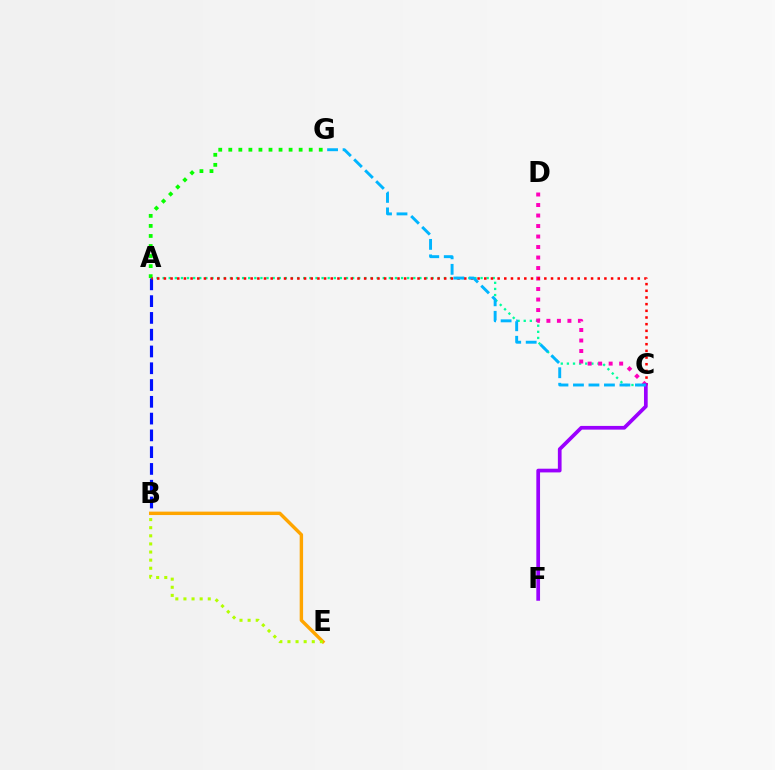{('A', 'C'): [{'color': '#00ff9d', 'line_style': 'dotted', 'thickness': 1.66}, {'color': '#ff0000', 'line_style': 'dotted', 'thickness': 1.81}], ('A', 'B'): [{'color': '#0010ff', 'line_style': 'dashed', 'thickness': 2.28}], ('C', 'D'): [{'color': '#ff00bd', 'line_style': 'dotted', 'thickness': 2.85}], ('A', 'G'): [{'color': '#08ff00', 'line_style': 'dotted', 'thickness': 2.73}], ('B', 'E'): [{'color': '#ffa500', 'line_style': 'solid', 'thickness': 2.46}, {'color': '#b3ff00', 'line_style': 'dotted', 'thickness': 2.2}], ('C', 'F'): [{'color': '#9b00ff', 'line_style': 'solid', 'thickness': 2.67}], ('C', 'G'): [{'color': '#00b5ff', 'line_style': 'dashed', 'thickness': 2.1}]}